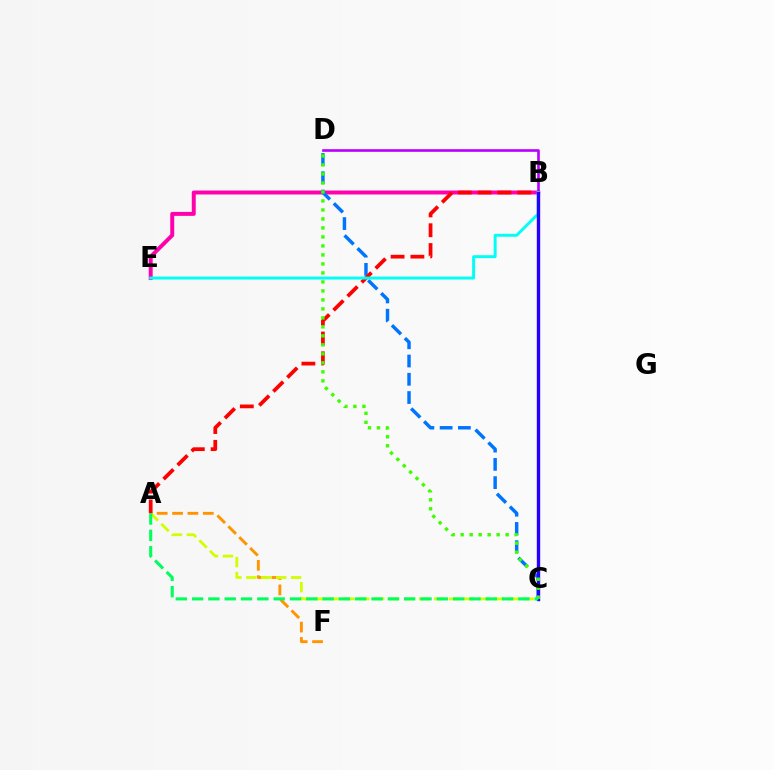{('A', 'F'): [{'color': '#ff9400', 'line_style': 'dashed', 'thickness': 2.09}], ('A', 'C'): [{'color': '#d1ff00', 'line_style': 'dashed', 'thickness': 2.03}, {'color': '#00ff5c', 'line_style': 'dashed', 'thickness': 2.22}], ('B', 'E'): [{'color': '#ff00ac', 'line_style': 'solid', 'thickness': 2.85}, {'color': '#00fff6', 'line_style': 'solid', 'thickness': 2.12}], ('B', 'D'): [{'color': '#b900ff', 'line_style': 'solid', 'thickness': 1.91}], ('C', 'D'): [{'color': '#0074ff', 'line_style': 'dashed', 'thickness': 2.48}, {'color': '#3dff00', 'line_style': 'dotted', 'thickness': 2.44}], ('A', 'B'): [{'color': '#ff0000', 'line_style': 'dashed', 'thickness': 2.69}], ('B', 'C'): [{'color': '#2500ff', 'line_style': 'solid', 'thickness': 2.43}]}